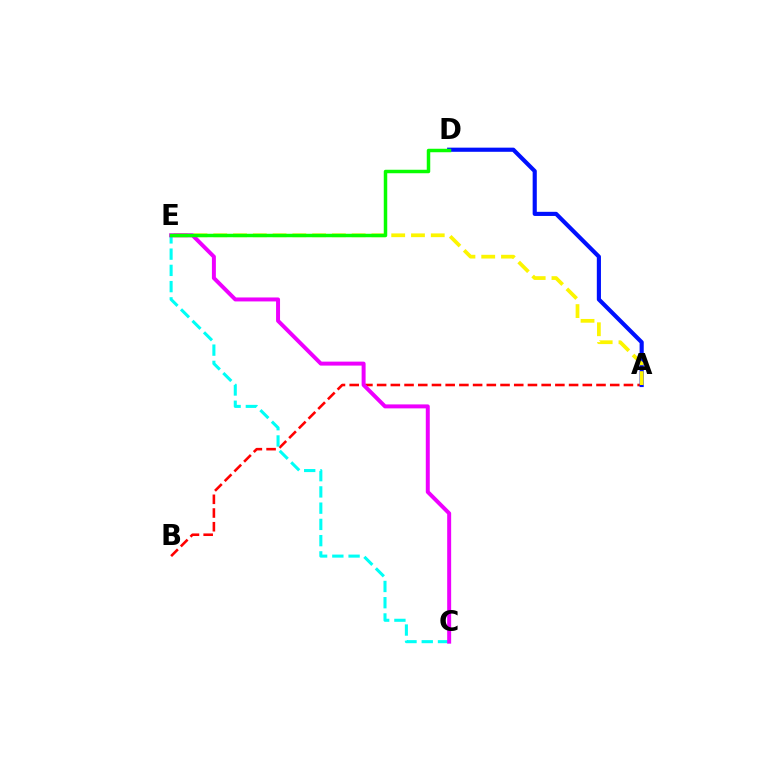{('A', 'B'): [{'color': '#ff0000', 'line_style': 'dashed', 'thickness': 1.86}], ('A', 'D'): [{'color': '#0010ff', 'line_style': 'solid', 'thickness': 2.98}], ('A', 'E'): [{'color': '#fcf500', 'line_style': 'dashed', 'thickness': 2.69}], ('C', 'E'): [{'color': '#00fff6', 'line_style': 'dashed', 'thickness': 2.21}, {'color': '#ee00ff', 'line_style': 'solid', 'thickness': 2.86}], ('D', 'E'): [{'color': '#08ff00', 'line_style': 'solid', 'thickness': 2.51}]}